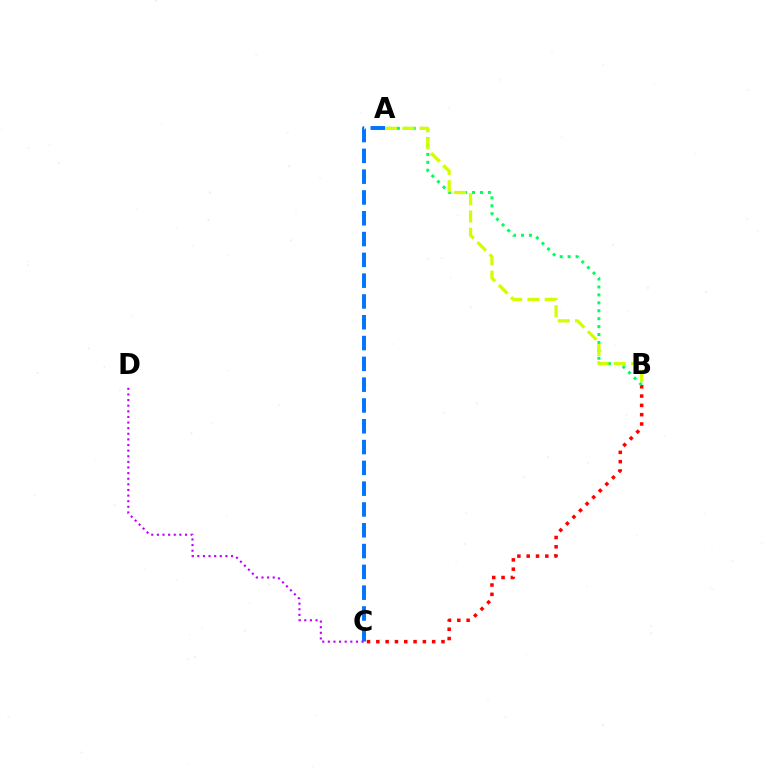{('B', 'C'): [{'color': '#ff0000', 'line_style': 'dotted', 'thickness': 2.53}], ('A', 'B'): [{'color': '#00ff5c', 'line_style': 'dotted', 'thickness': 2.15}, {'color': '#d1ff00', 'line_style': 'dashed', 'thickness': 2.34}], ('A', 'C'): [{'color': '#0074ff', 'line_style': 'dashed', 'thickness': 2.83}], ('C', 'D'): [{'color': '#b900ff', 'line_style': 'dotted', 'thickness': 1.53}]}